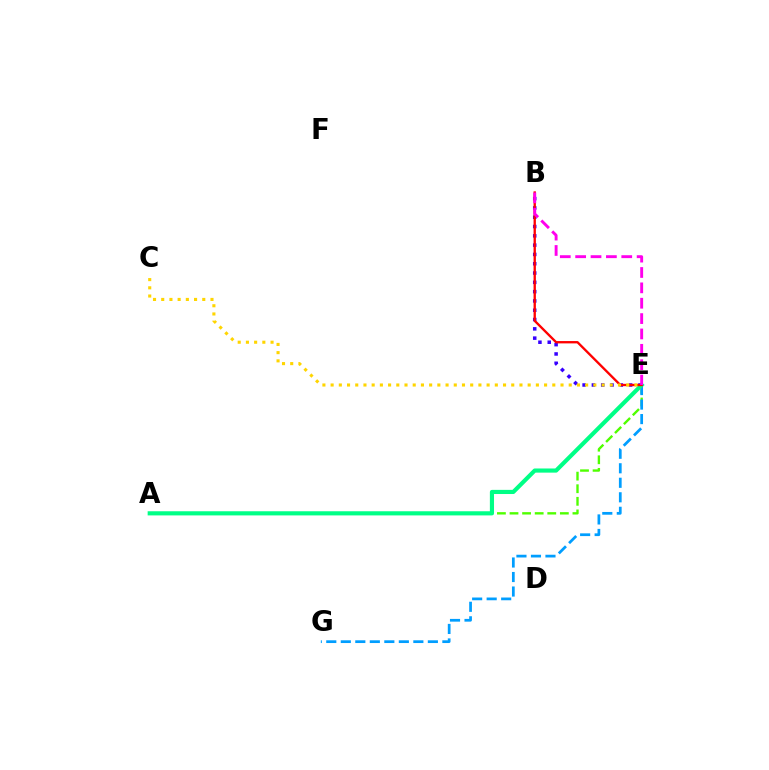{('A', 'E'): [{'color': '#4fff00', 'line_style': 'dashed', 'thickness': 1.71}, {'color': '#00ff86', 'line_style': 'solid', 'thickness': 2.99}], ('E', 'G'): [{'color': '#009eff', 'line_style': 'dashed', 'thickness': 1.97}], ('B', 'E'): [{'color': '#3700ff', 'line_style': 'dotted', 'thickness': 2.53}, {'color': '#ff0000', 'line_style': 'solid', 'thickness': 1.68}, {'color': '#ff00ed', 'line_style': 'dashed', 'thickness': 2.09}], ('C', 'E'): [{'color': '#ffd500', 'line_style': 'dotted', 'thickness': 2.23}]}